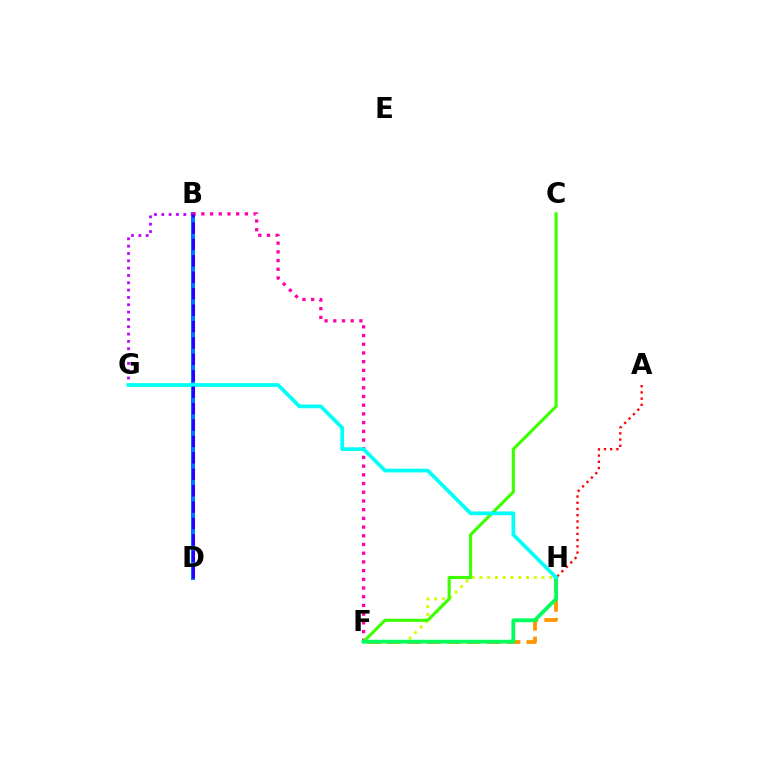{('B', 'D'): [{'color': '#0074ff', 'line_style': 'solid', 'thickness': 2.87}, {'color': '#2500ff', 'line_style': 'dashed', 'thickness': 2.23}], ('B', 'G'): [{'color': '#b900ff', 'line_style': 'dotted', 'thickness': 1.99}], ('F', 'H'): [{'color': '#d1ff00', 'line_style': 'dotted', 'thickness': 2.11}, {'color': '#ff9400', 'line_style': 'dashed', 'thickness': 2.71}, {'color': '#00ff5c', 'line_style': 'solid', 'thickness': 2.74}], ('B', 'F'): [{'color': '#ff00ac', 'line_style': 'dotted', 'thickness': 2.37}], ('A', 'H'): [{'color': '#ff0000', 'line_style': 'dotted', 'thickness': 1.69}], ('C', 'F'): [{'color': '#3dff00', 'line_style': 'solid', 'thickness': 2.26}], ('G', 'H'): [{'color': '#00fff6', 'line_style': 'solid', 'thickness': 2.69}]}